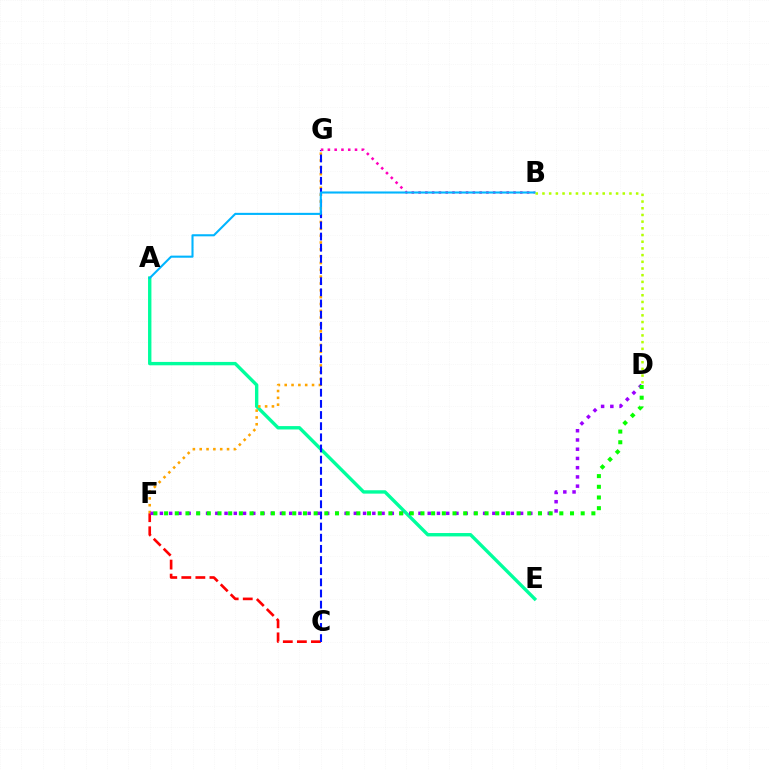{('A', 'E'): [{'color': '#00ff9d', 'line_style': 'solid', 'thickness': 2.43}], ('F', 'G'): [{'color': '#ffa500', 'line_style': 'dotted', 'thickness': 1.86}], ('C', 'F'): [{'color': '#ff0000', 'line_style': 'dashed', 'thickness': 1.91}], ('C', 'G'): [{'color': '#0010ff', 'line_style': 'dashed', 'thickness': 1.52}], ('D', 'F'): [{'color': '#9b00ff', 'line_style': 'dotted', 'thickness': 2.51}, {'color': '#08ff00', 'line_style': 'dotted', 'thickness': 2.9}], ('B', 'G'): [{'color': '#ff00bd', 'line_style': 'dotted', 'thickness': 1.84}], ('A', 'B'): [{'color': '#00b5ff', 'line_style': 'solid', 'thickness': 1.5}], ('B', 'D'): [{'color': '#b3ff00', 'line_style': 'dotted', 'thickness': 1.82}]}